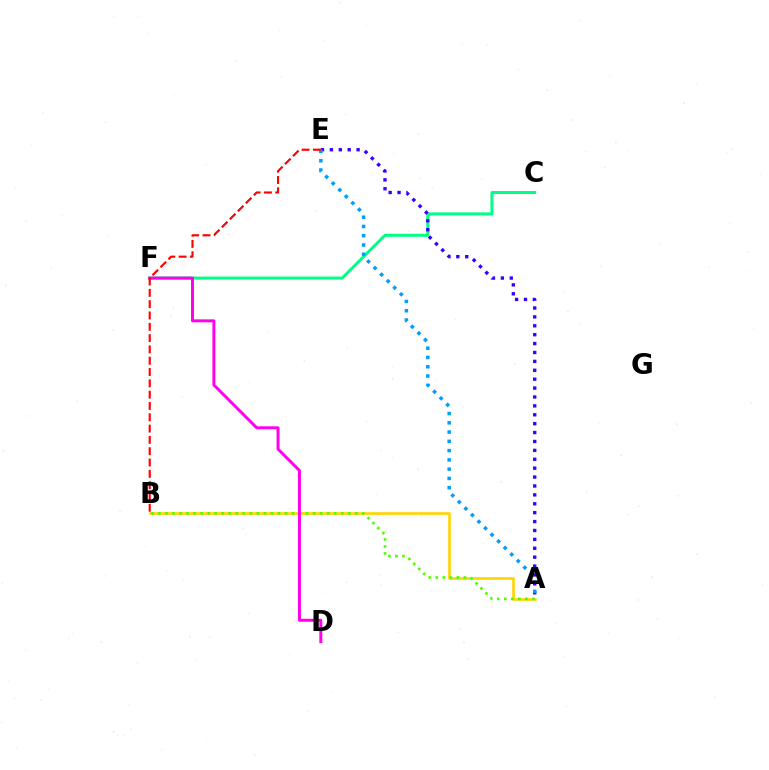{('C', 'F'): [{'color': '#00ff86', 'line_style': 'solid', 'thickness': 2.17}], ('A', 'B'): [{'color': '#ffd500', 'line_style': 'solid', 'thickness': 1.9}, {'color': '#4fff00', 'line_style': 'dotted', 'thickness': 1.91}], ('A', 'E'): [{'color': '#3700ff', 'line_style': 'dotted', 'thickness': 2.42}, {'color': '#009eff', 'line_style': 'dotted', 'thickness': 2.52}], ('D', 'F'): [{'color': '#ff00ed', 'line_style': 'solid', 'thickness': 2.14}], ('B', 'E'): [{'color': '#ff0000', 'line_style': 'dashed', 'thickness': 1.54}]}